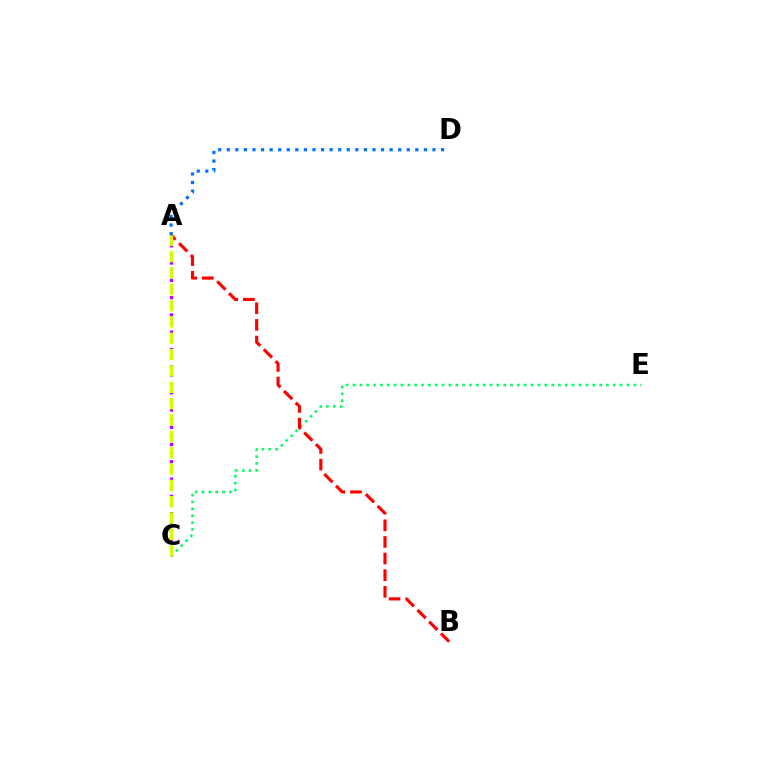{('C', 'E'): [{'color': '#00ff5c', 'line_style': 'dotted', 'thickness': 1.86}], ('A', 'D'): [{'color': '#0074ff', 'line_style': 'dotted', 'thickness': 2.33}], ('A', 'C'): [{'color': '#b900ff', 'line_style': 'dotted', 'thickness': 2.35}, {'color': '#d1ff00', 'line_style': 'dashed', 'thickness': 2.22}], ('A', 'B'): [{'color': '#ff0000', 'line_style': 'dashed', 'thickness': 2.26}]}